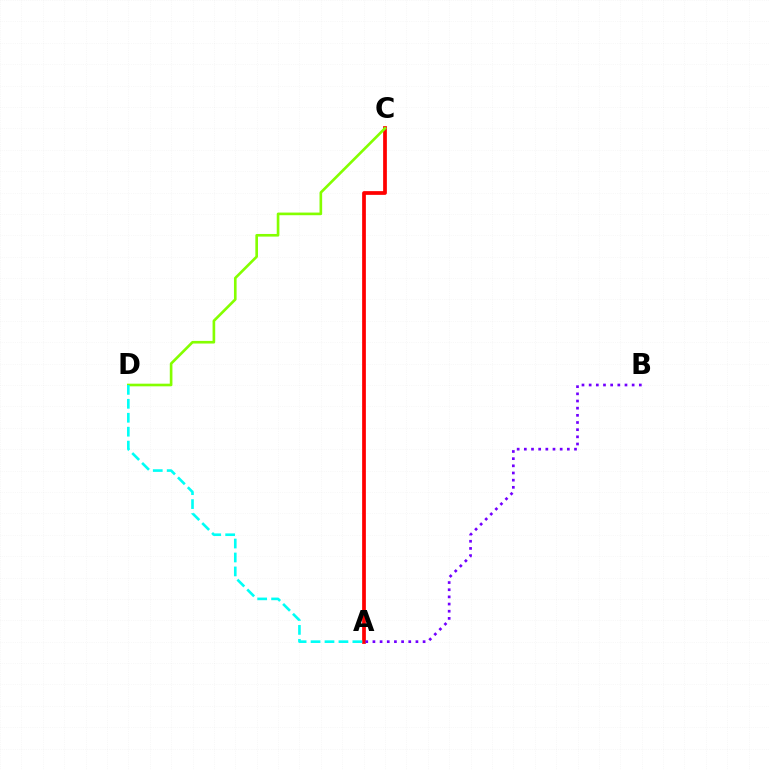{('A', 'C'): [{'color': '#ff0000', 'line_style': 'solid', 'thickness': 2.69}], ('C', 'D'): [{'color': '#84ff00', 'line_style': 'solid', 'thickness': 1.9}], ('A', 'B'): [{'color': '#7200ff', 'line_style': 'dotted', 'thickness': 1.95}], ('A', 'D'): [{'color': '#00fff6', 'line_style': 'dashed', 'thickness': 1.89}]}